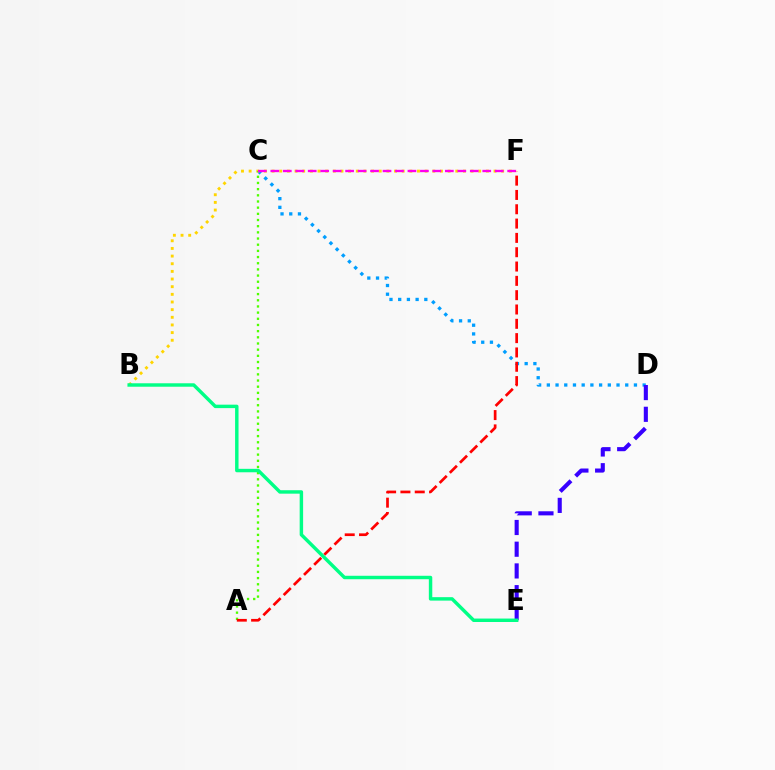{('C', 'D'): [{'color': '#009eff', 'line_style': 'dotted', 'thickness': 2.37}], ('B', 'F'): [{'color': '#ffd500', 'line_style': 'dotted', 'thickness': 2.08}], ('A', 'C'): [{'color': '#4fff00', 'line_style': 'dotted', 'thickness': 1.68}], ('D', 'E'): [{'color': '#3700ff', 'line_style': 'dashed', 'thickness': 2.95}], ('C', 'F'): [{'color': '#ff00ed', 'line_style': 'dashed', 'thickness': 1.69}], ('A', 'F'): [{'color': '#ff0000', 'line_style': 'dashed', 'thickness': 1.95}], ('B', 'E'): [{'color': '#00ff86', 'line_style': 'solid', 'thickness': 2.48}]}